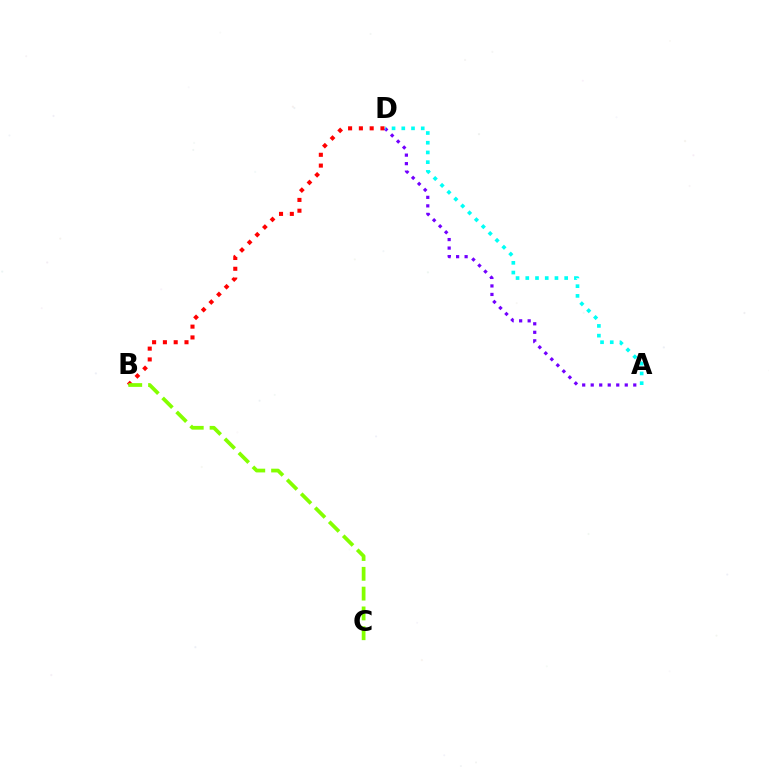{('B', 'D'): [{'color': '#ff0000', 'line_style': 'dotted', 'thickness': 2.93}], ('A', 'D'): [{'color': '#7200ff', 'line_style': 'dotted', 'thickness': 2.31}, {'color': '#00fff6', 'line_style': 'dotted', 'thickness': 2.64}], ('B', 'C'): [{'color': '#84ff00', 'line_style': 'dashed', 'thickness': 2.69}]}